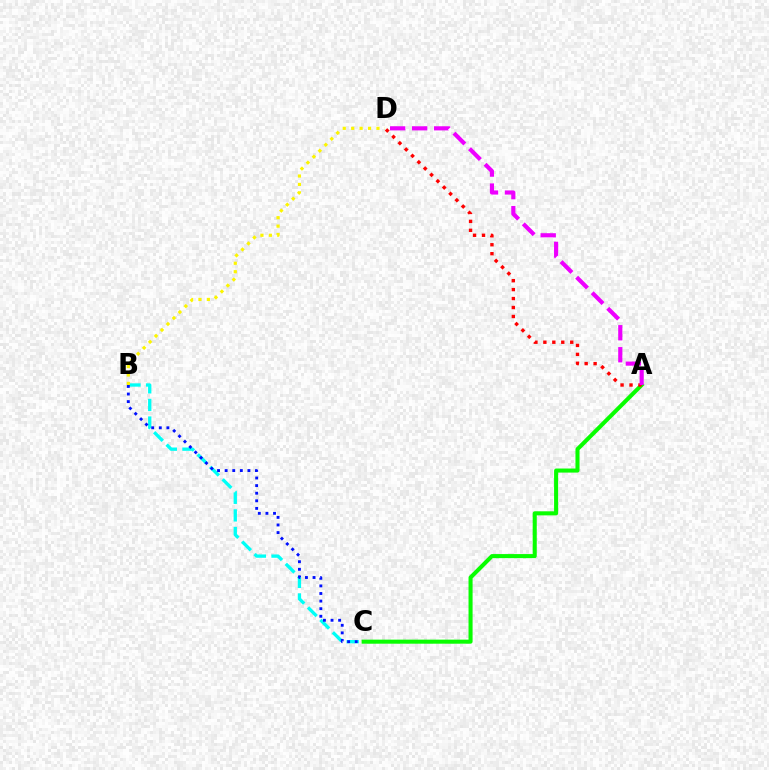{('B', 'C'): [{'color': '#00fff6', 'line_style': 'dashed', 'thickness': 2.39}, {'color': '#0010ff', 'line_style': 'dotted', 'thickness': 2.06}], ('A', 'C'): [{'color': '#08ff00', 'line_style': 'solid', 'thickness': 2.92}], ('B', 'D'): [{'color': '#fcf500', 'line_style': 'dotted', 'thickness': 2.29}], ('A', 'D'): [{'color': '#ff0000', 'line_style': 'dotted', 'thickness': 2.43}, {'color': '#ee00ff', 'line_style': 'dashed', 'thickness': 2.99}]}